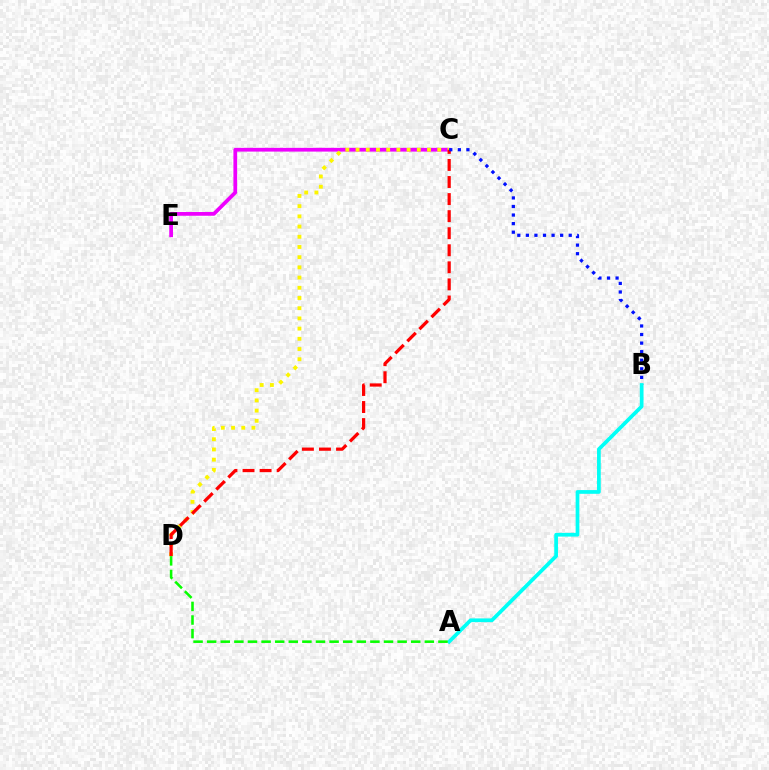{('C', 'E'): [{'color': '#ee00ff', 'line_style': 'solid', 'thickness': 2.69}], ('C', 'D'): [{'color': '#fcf500', 'line_style': 'dotted', 'thickness': 2.77}, {'color': '#ff0000', 'line_style': 'dashed', 'thickness': 2.32}], ('B', 'C'): [{'color': '#0010ff', 'line_style': 'dotted', 'thickness': 2.33}], ('A', 'B'): [{'color': '#00fff6', 'line_style': 'solid', 'thickness': 2.68}], ('A', 'D'): [{'color': '#08ff00', 'line_style': 'dashed', 'thickness': 1.85}]}